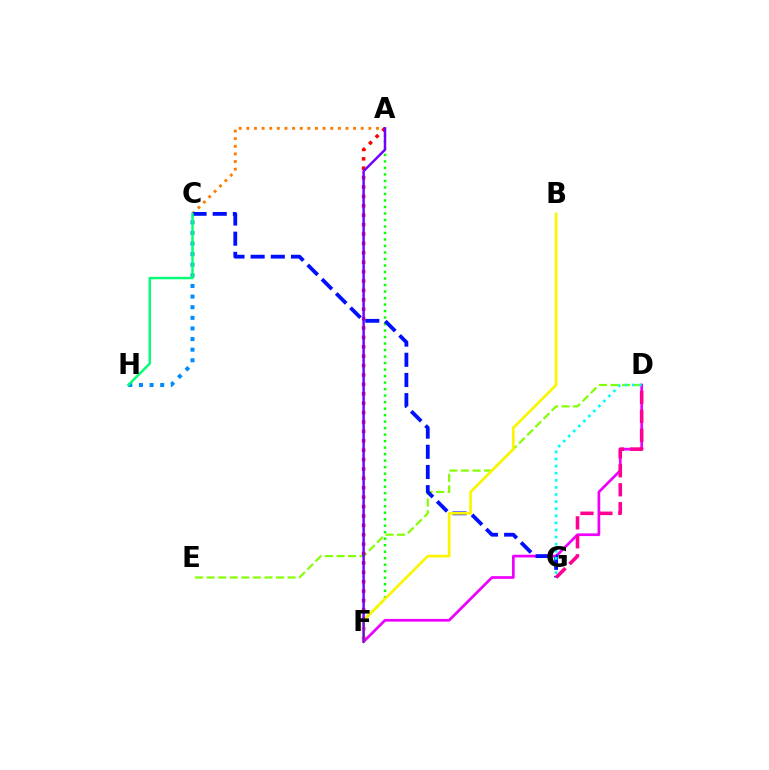{('D', 'E'): [{'color': '#84ff00', 'line_style': 'dashed', 'thickness': 1.57}], ('A', 'F'): [{'color': '#08ff00', 'line_style': 'dotted', 'thickness': 1.77}, {'color': '#ff0000', 'line_style': 'dotted', 'thickness': 2.55}, {'color': '#7200ff', 'line_style': 'solid', 'thickness': 1.76}], ('D', 'F'): [{'color': '#ee00ff', 'line_style': 'solid', 'thickness': 1.95}], ('C', 'H'): [{'color': '#008cff', 'line_style': 'dotted', 'thickness': 2.88}, {'color': '#00ff74', 'line_style': 'solid', 'thickness': 1.75}], ('A', 'C'): [{'color': '#ff7c00', 'line_style': 'dotted', 'thickness': 2.07}], ('C', 'G'): [{'color': '#0010ff', 'line_style': 'dashed', 'thickness': 2.74}], ('D', 'G'): [{'color': '#ff0094', 'line_style': 'dashed', 'thickness': 2.58}, {'color': '#00fff6', 'line_style': 'dotted', 'thickness': 1.93}], ('B', 'F'): [{'color': '#fcf500', 'line_style': 'solid', 'thickness': 1.93}]}